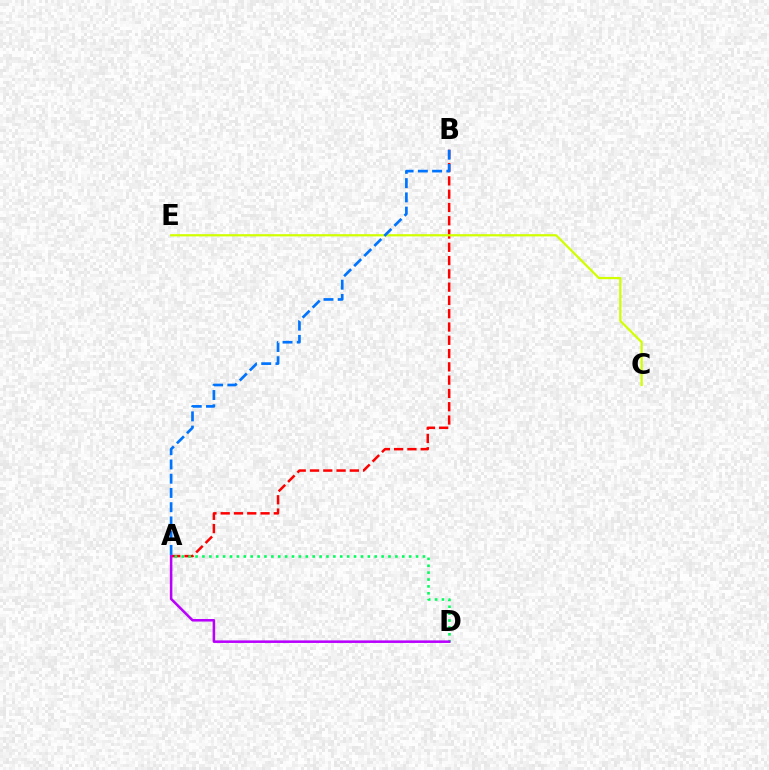{('A', 'B'): [{'color': '#ff0000', 'line_style': 'dashed', 'thickness': 1.8}, {'color': '#0074ff', 'line_style': 'dashed', 'thickness': 1.93}], ('A', 'D'): [{'color': '#00ff5c', 'line_style': 'dotted', 'thickness': 1.87}, {'color': '#b900ff', 'line_style': 'solid', 'thickness': 1.83}], ('C', 'E'): [{'color': '#d1ff00', 'line_style': 'solid', 'thickness': 1.61}]}